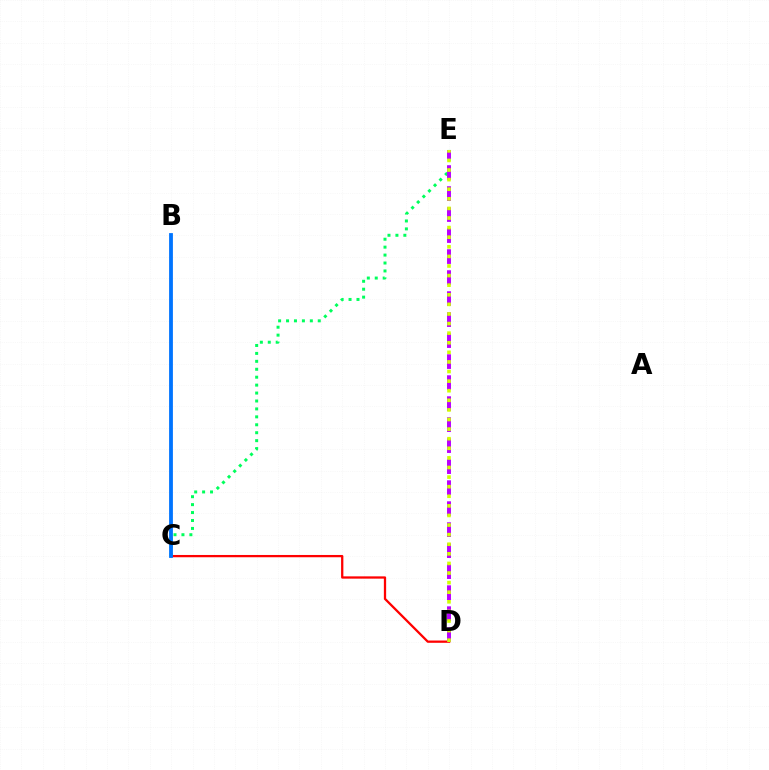{('C', 'D'): [{'color': '#ff0000', 'line_style': 'solid', 'thickness': 1.64}], ('C', 'E'): [{'color': '#00ff5c', 'line_style': 'dotted', 'thickness': 2.15}], ('B', 'C'): [{'color': '#0074ff', 'line_style': 'solid', 'thickness': 2.74}], ('D', 'E'): [{'color': '#b900ff', 'line_style': 'dashed', 'thickness': 2.85}, {'color': '#d1ff00', 'line_style': 'dotted', 'thickness': 2.61}]}